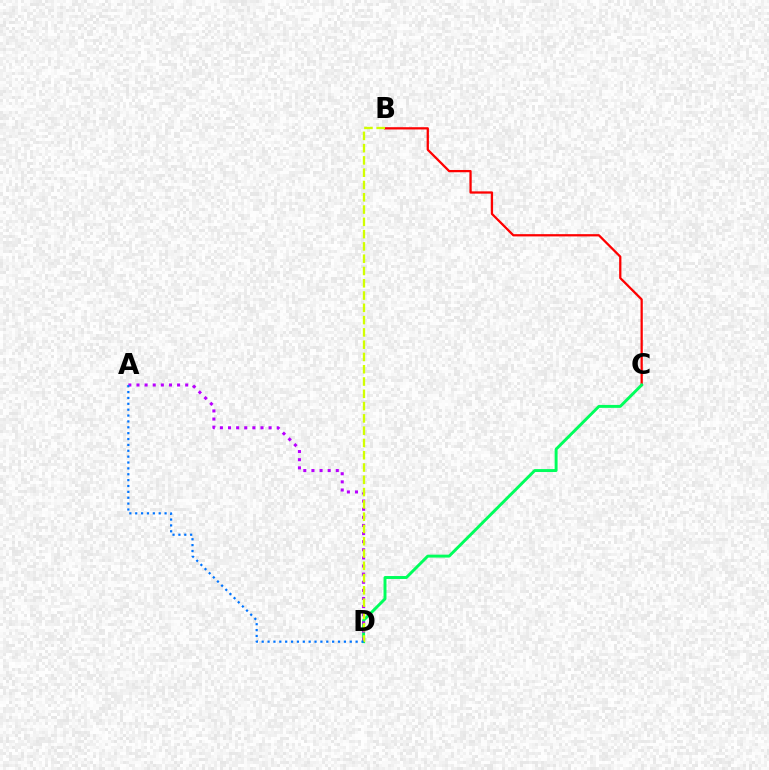{('B', 'C'): [{'color': '#ff0000', 'line_style': 'solid', 'thickness': 1.63}], ('C', 'D'): [{'color': '#00ff5c', 'line_style': 'solid', 'thickness': 2.11}], ('A', 'D'): [{'color': '#b900ff', 'line_style': 'dotted', 'thickness': 2.21}, {'color': '#0074ff', 'line_style': 'dotted', 'thickness': 1.6}], ('B', 'D'): [{'color': '#d1ff00', 'line_style': 'dashed', 'thickness': 1.67}]}